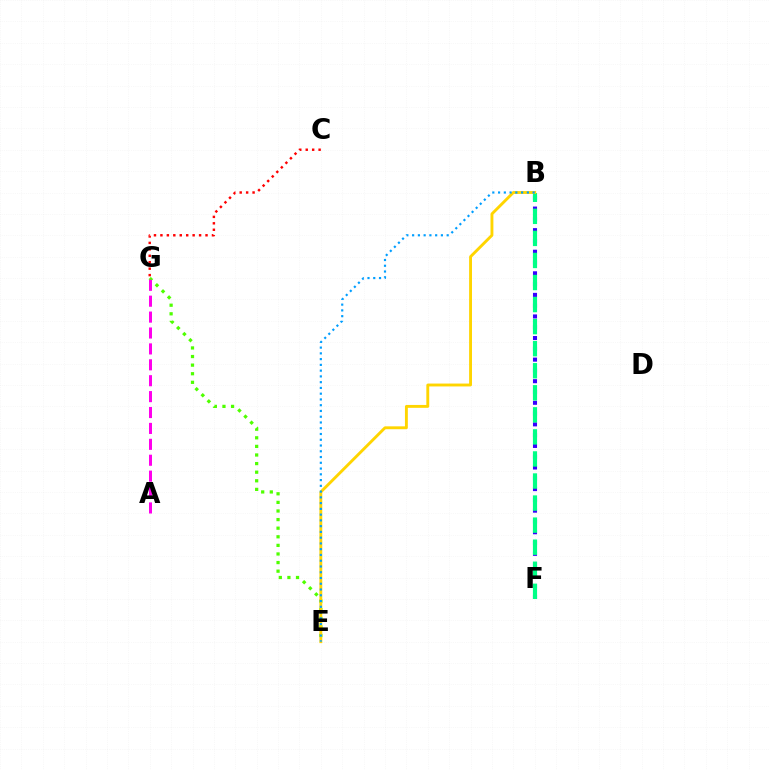{('C', 'G'): [{'color': '#ff0000', 'line_style': 'dotted', 'thickness': 1.75}], ('B', 'F'): [{'color': '#3700ff', 'line_style': 'dotted', 'thickness': 2.93}, {'color': '#00ff86', 'line_style': 'dashed', 'thickness': 3.0}], ('E', 'G'): [{'color': '#4fff00', 'line_style': 'dotted', 'thickness': 2.34}], ('B', 'E'): [{'color': '#ffd500', 'line_style': 'solid', 'thickness': 2.08}, {'color': '#009eff', 'line_style': 'dotted', 'thickness': 1.56}], ('A', 'G'): [{'color': '#ff00ed', 'line_style': 'dashed', 'thickness': 2.16}]}